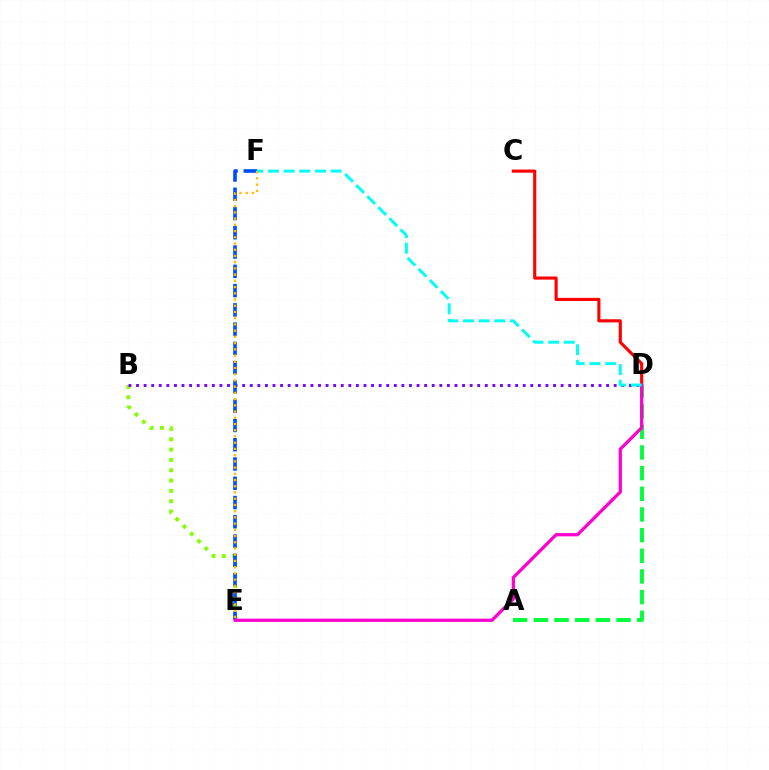{('A', 'D'): [{'color': '#00ff39', 'line_style': 'dashed', 'thickness': 2.81}], ('B', 'E'): [{'color': '#84ff00', 'line_style': 'dotted', 'thickness': 2.8}], ('C', 'D'): [{'color': '#ff0000', 'line_style': 'solid', 'thickness': 2.25}], ('B', 'D'): [{'color': '#7200ff', 'line_style': 'dotted', 'thickness': 2.06}], ('E', 'F'): [{'color': '#004bff', 'line_style': 'dashed', 'thickness': 2.62}, {'color': '#ffbd00', 'line_style': 'dotted', 'thickness': 1.69}], ('D', 'E'): [{'color': '#ff00cf', 'line_style': 'solid', 'thickness': 2.33}], ('D', 'F'): [{'color': '#00fff6', 'line_style': 'dashed', 'thickness': 2.13}]}